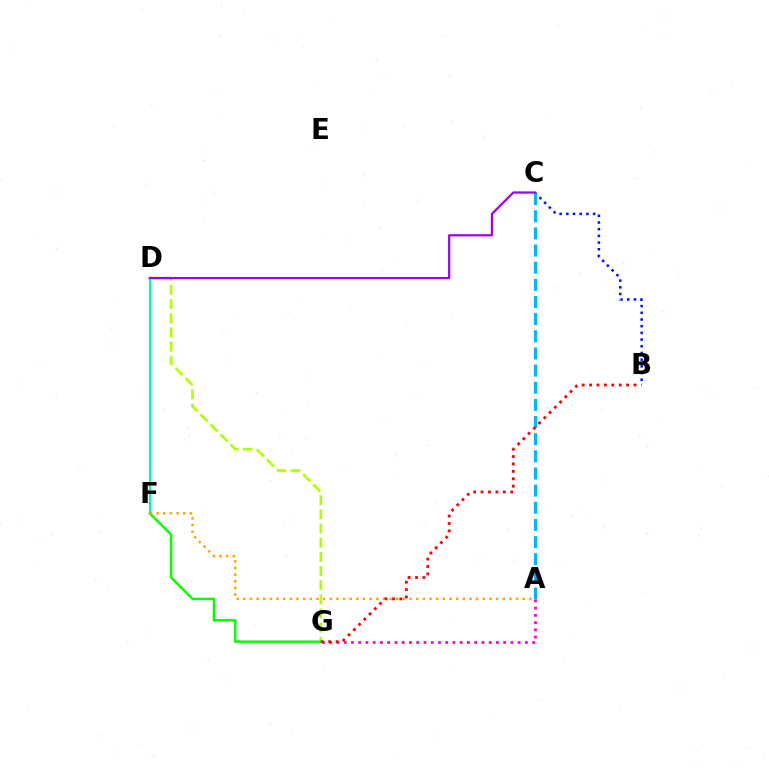{('A', 'G'): [{'color': '#ff00bd', 'line_style': 'dotted', 'thickness': 1.97}], ('D', 'F'): [{'color': '#00ff9d', 'line_style': 'solid', 'thickness': 1.55}], ('D', 'G'): [{'color': '#b3ff00', 'line_style': 'dashed', 'thickness': 1.92}], ('B', 'C'): [{'color': '#0010ff', 'line_style': 'dotted', 'thickness': 1.82}], ('C', 'D'): [{'color': '#9b00ff', 'line_style': 'solid', 'thickness': 1.61}], ('F', 'G'): [{'color': '#08ff00', 'line_style': 'solid', 'thickness': 1.74}], ('A', 'F'): [{'color': '#ffa500', 'line_style': 'dotted', 'thickness': 1.81}], ('A', 'C'): [{'color': '#00b5ff', 'line_style': 'dashed', 'thickness': 2.33}], ('B', 'G'): [{'color': '#ff0000', 'line_style': 'dotted', 'thickness': 2.01}]}